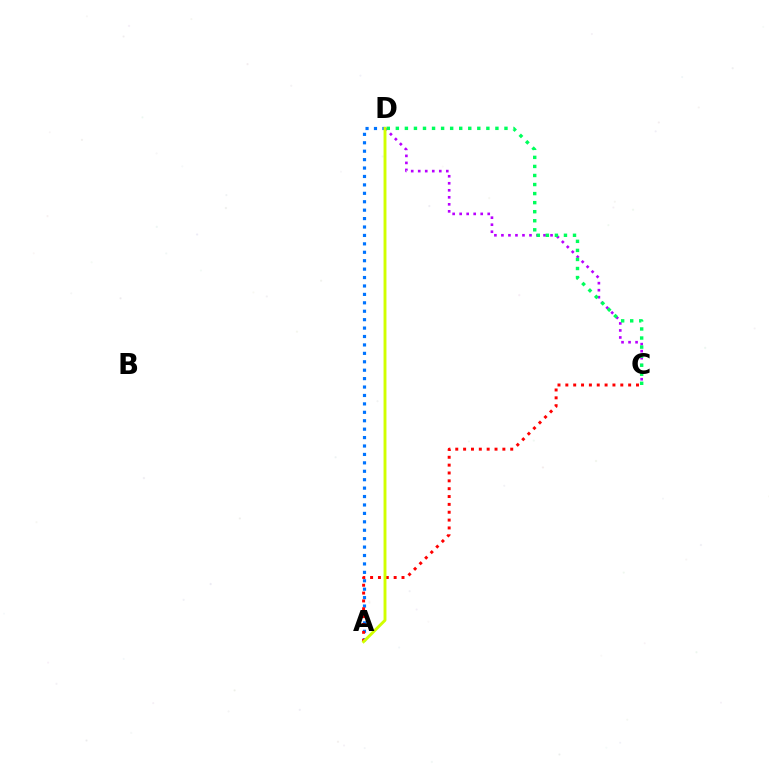{('C', 'D'): [{'color': '#b900ff', 'line_style': 'dotted', 'thickness': 1.91}, {'color': '#00ff5c', 'line_style': 'dotted', 'thickness': 2.46}], ('A', 'D'): [{'color': '#0074ff', 'line_style': 'dotted', 'thickness': 2.29}, {'color': '#d1ff00', 'line_style': 'solid', 'thickness': 2.09}], ('A', 'C'): [{'color': '#ff0000', 'line_style': 'dotted', 'thickness': 2.13}]}